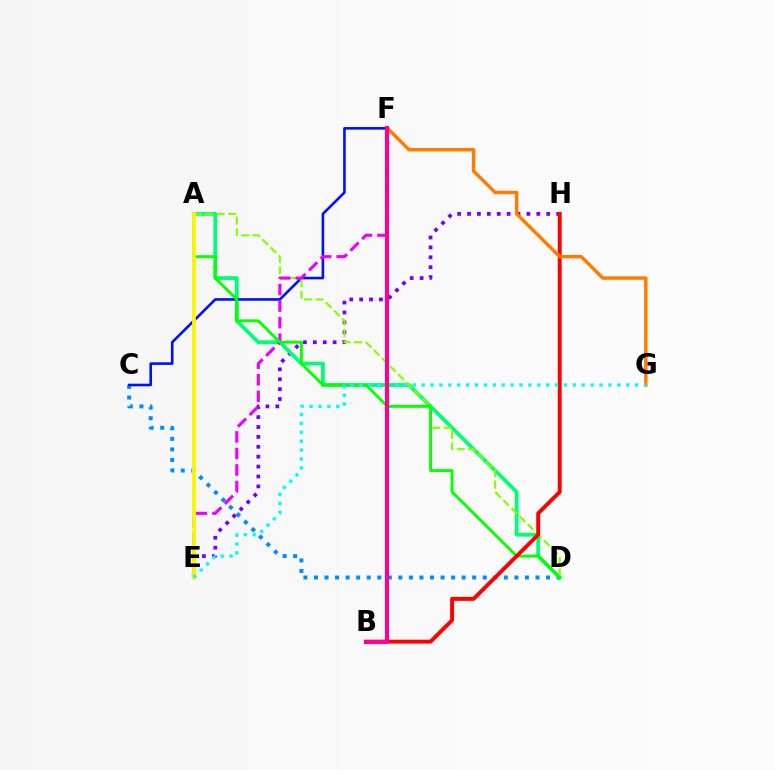{('E', 'H'): [{'color': '#7200ff', 'line_style': 'dotted', 'thickness': 2.69}], ('C', 'D'): [{'color': '#008cff', 'line_style': 'dotted', 'thickness': 2.87}], ('A', 'D'): [{'color': '#00ff74', 'line_style': 'solid', 'thickness': 2.73}, {'color': '#84ff00', 'line_style': 'dashed', 'thickness': 1.56}, {'color': '#08ff00', 'line_style': 'solid', 'thickness': 2.08}], ('C', 'F'): [{'color': '#0010ff', 'line_style': 'solid', 'thickness': 1.88}], ('E', 'F'): [{'color': '#ee00ff', 'line_style': 'dashed', 'thickness': 2.25}], ('A', 'E'): [{'color': '#fcf500', 'line_style': 'solid', 'thickness': 2.73}], ('B', 'H'): [{'color': '#ff0000', 'line_style': 'solid', 'thickness': 2.82}], ('F', 'G'): [{'color': '#ff7c00', 'line_style': 'solid', 'thickness': 2.49}], ('E', 'G'): [{'color': '#00fff6', 'line_style': 'dotted', 'thickness': 2.42}], ('B', 'F'): [{'color': '#ff0094', 'line_style': 'solid', 'thickness': 2.95}]}